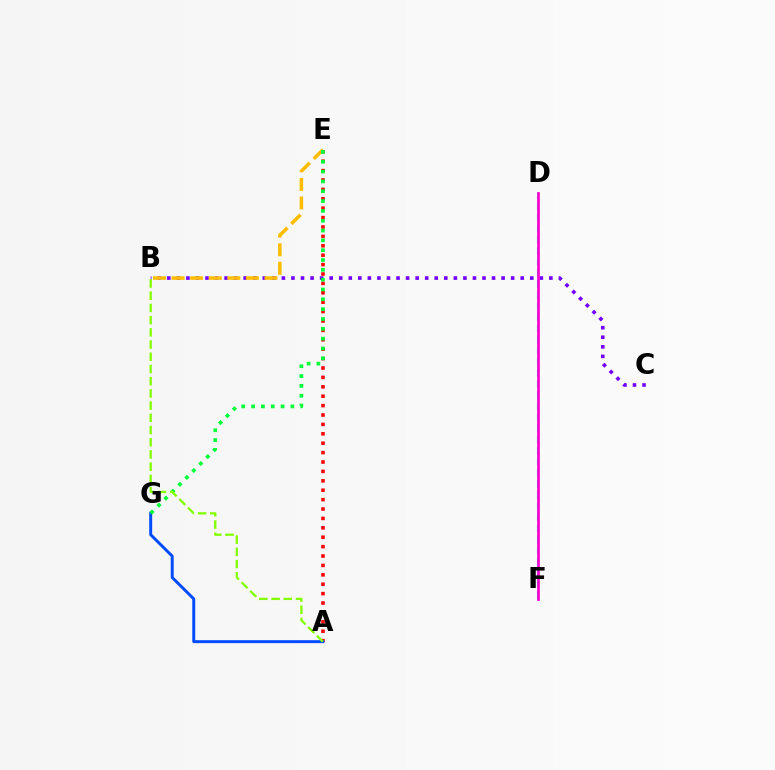{('B', 'C'): [{'color': '#7200ff', 'line_style': 'dotted', 'thickness': 2.6}], ('A', 'E'): [{'color': '#ff0000', 'line_style': 'dotted', 'thickness': 2.55}], ('B', 'E'): [{'color': '#ffbd00', 'line_style': 'dashed', 'thickness': 2.52}], ('D', 'F'): [{'color': '#00fff6', 'line_style': 'dashed', 'thickness': 1.51}, {'color': '#ff00cf', 'line_style': 'solid', 'thickness': 1.95}], ('A', 'G'): [{'color': '#004bff', 'line_style': 'solid', 'thickness': 2.13}], ('E', 'G'): [{'color': '#00ff39', 'line_style': 'dotted', 'thickness': 2.67}], ('A', 'B'): [{'color': '#84ff00', 'line_style': 'dashed', 'thickness': 1.66}]}